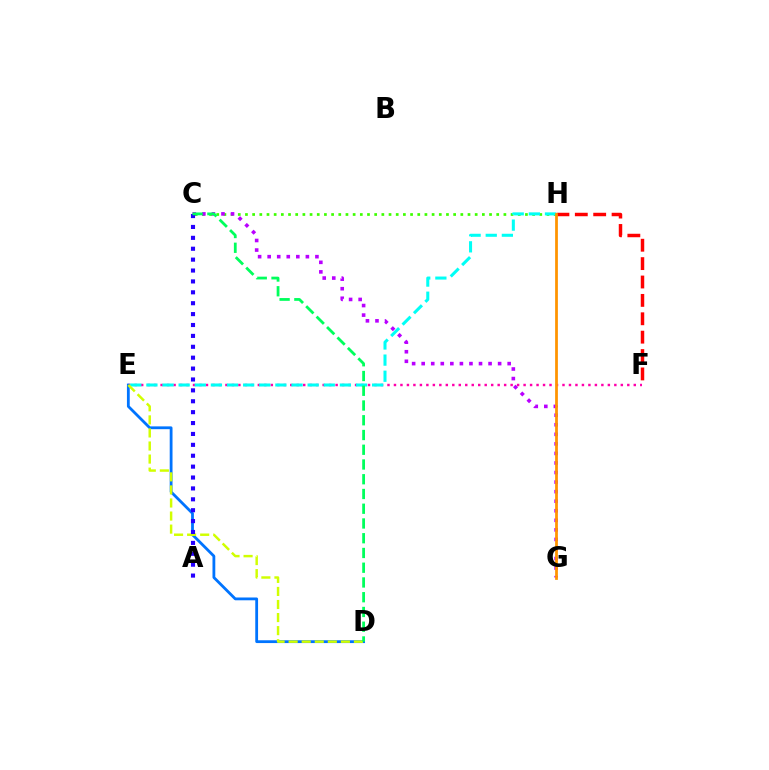{('C', 'H'): [{'color': '#3dff00', 'line_style': 'dotted', 'thickness': 1.95}], ('C', 'G'): [{'color': '#b900ff', 'line_style': 'dotted', 'thickness': 2.6}], ('E', 'F'): [{'color': '#ff00ac', 'line_style': 'dotted', 'thickness': 1.76}], ('D', 'E'): [{'color': '#0074ff', 'line_style': 'solid', 'thickness': 2.02}, {'color': '#d1ff00', 'line_style': 'dashed', 'thickness': 1.77}], ('E', 'H'): [{'color': '#00fff6', 'line_style': 'dashed', 'thickness': 2.19}], ('A', 'C'): [{'color': '#2500ff', 'line_style': 'dotted', 'thickness': 2.96}], ('F', 'H'): [{'color': '#ff0000', 'line_style': 'dashed', 'thickness': 2.5}], ('G', 'H'): [{'color': '#ff9400', 'line_style': 'solid', 'thickness': 1.99}], ('C', 'D'): [{'color': '#00ff5c', 'line_style': 'dashed', 'thickness': 2.0}]}